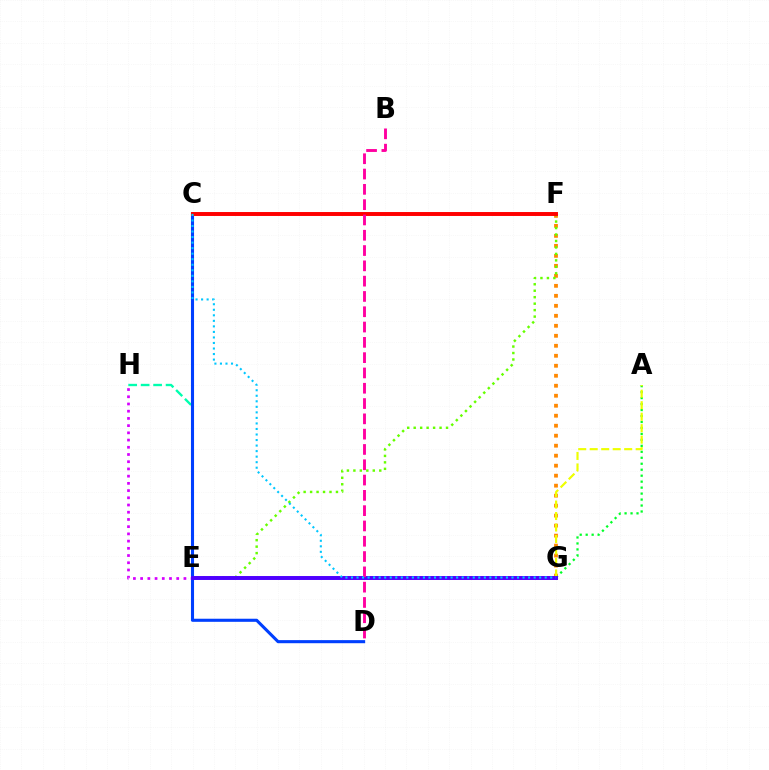{('F', 'G'): [{'color': '#ff8800', 'line_style': 'dotted', 'thickness': 2.71}], ('E', 'H'): [{'color': '#00ffaf', 'line_style': 'dashed', 'thickness': 1.69}, {'color': '#d600ff', 'line_style': 'dotted', 'thickness': 1.96}], ('E', 'F'): [{'color': '#66ff00', 'line_style': 'dotted', 'thickness': 1.76}], ('A', 'G'): [{'color': '#00ff27', 'line_style': 'dotted', 'thickness': 1.62}, {'color': '#eeff00', 'line_style': 'dashed', 'thickness': 1.56}], ('C', 'D'): [{'color': '#003fff', 'line_style': 'solid', 'thickness': 2.22}], ('C', 'F'): [{'color': '#ff0000', 'line_style': 'solid', 'thickness': 2.83}], ('E', 'G'): [{'color': '#4f00ff', 'line_style': 'solid', 'thickness': 2.84}], ('B', 'D'): [{'color': '#ff00a0', 'line_style': 'dashed', 'thickness': 2.08}], ('C', 'G'): [{'color': '#00c7ff', 'line_style': 'dotted', 'thickness': 1.5}]}